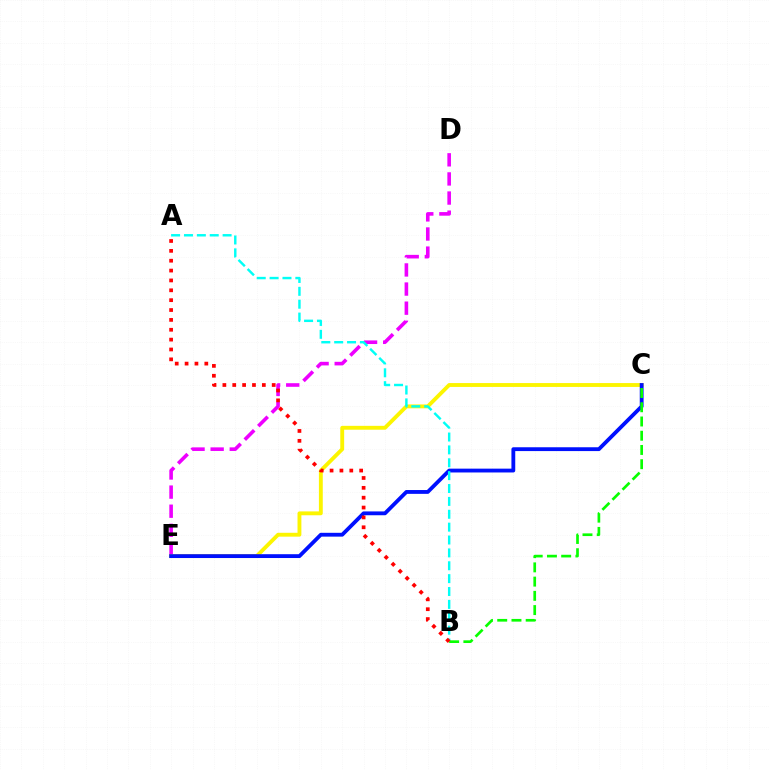{('D', 'E'): [{'color': '#ee00ff', 'line_style': 'dashed', 'thickness': 2.6}], ('C', 'E'): [{'color': '#fcf500', 'line_style': 'solid', 'thickness': 2.78}, {'color': '#0010ff', 'line_style': 'solid', 'thickness': 2.75}], ('A', 'B'): [{'color': '#00fff6', 'line_style': 'dashed', 'thickness': 1.75}, {'color': '#ff0000', 'line_style': 'dotted', 'thickness': 2.68}], ('B', 'C'): [{'color': '#08ff00', 'line_style': 'dashed', 'thickness': 1.93}]}